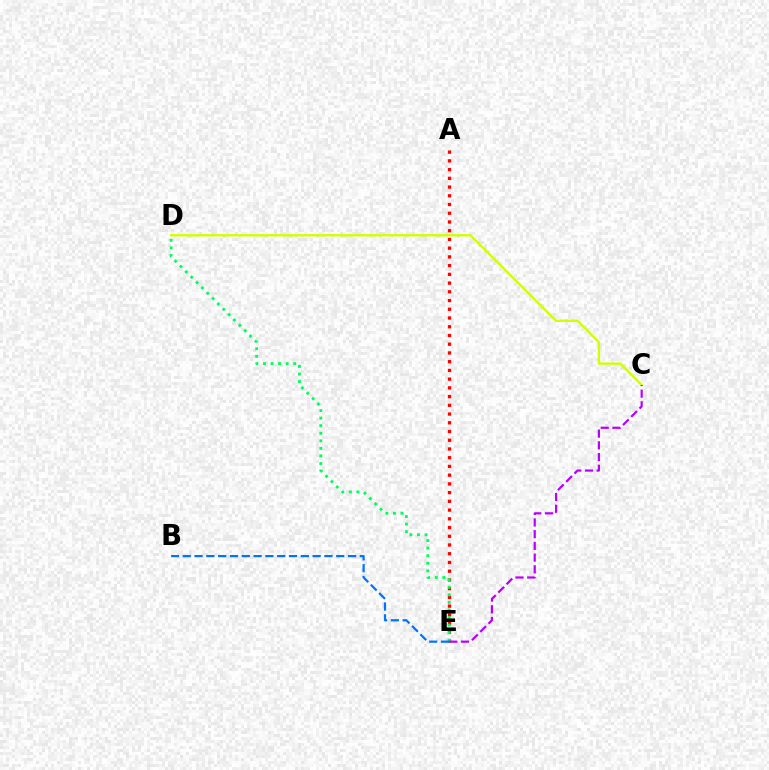{('A', 'E'): [{'color': '#ff0000', 'line_style': 'dotted', 'thickness': 2.37}], ('D', 'E'): [{'color': '#00ff5c', 'line_style': 'dotted', 'thickness': 2.06}], ('C', 'D'): [{'color': '#d1ff00', 'line_style': 'solid', 'thickness': 1.7}], ('C', 'E'): [{'color': '#b900ff', 'line_style': 'dashed', 'thickness': 1.59}], ('B', 'E'): [{'color': '#0074ff', 'line_style': 'dashed', 'thickness': 1.6}]}